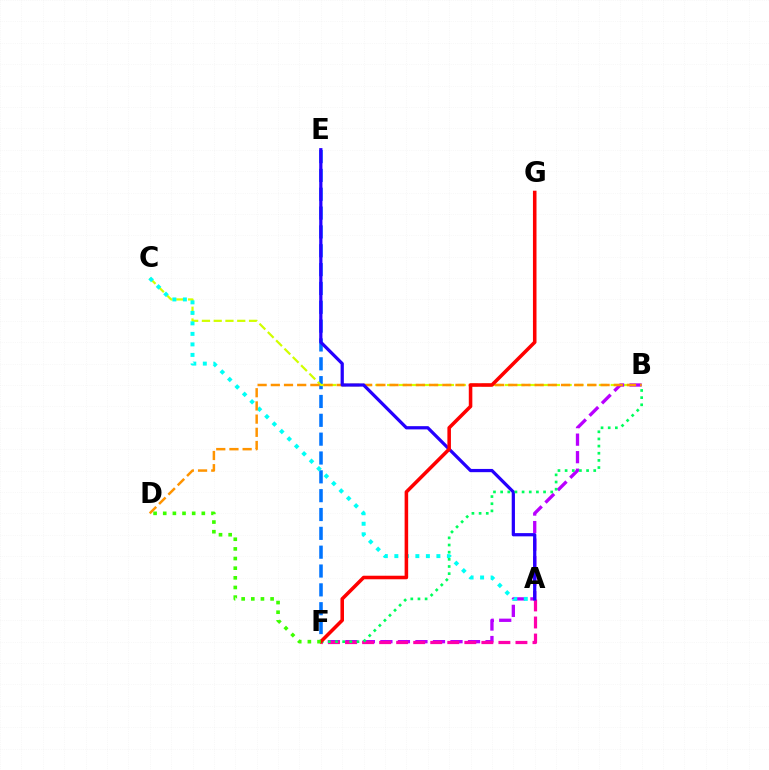{('E', 'F'): [{'color': '#0074ff', 'line_style': 'dashed', 'thickness': 2.56}], ('B', 'C'): [{'color': '#d1ff00', 'line_style': 'dashed', 'thickness': 1.6}], ('B', 'F'): [{'color': '#b900ff', 'line_style': 'dashed', 'thickness': 2.38}, {'color': '#00ff5c', 'line_style': 'dotted', 'thickness': 1.94}], ('A', 'F'): [{'color': '#ff00ac', 'line_style': 'dashed', 'thickness': 2.31}], ('A', 'C'): [{'color': '#00fff6', 'line_style': 'dotted', 'thickness': 2.86}], ('B', 'D'): [{'color': '#ff9400', 'line_style': 'dashed', 'thickness': 1.79}], ('A', 'E'): [{'color': '#2500ff', 'line_style': 'solid', 'thickness': 2.33}], ('F', 'G'): [{'color': '#ff0000', 'line_style': 'solid', 'thickness': 2.56}], ('D', 'F'): [{'color': '#3dff00', 'line_style': 'dotted', 'thickness': 2.62}]}